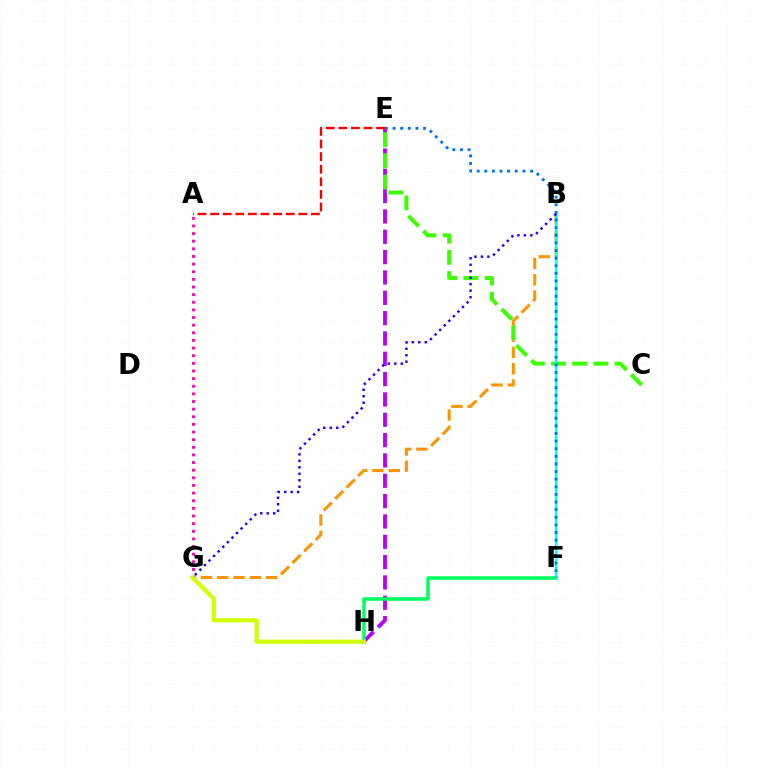{('B', 'G'): [{'color': '#ff9400', 'line_style': 'dashed', 'thickness': 2.22}, {'color': '#2500ff', 'line_style': 'dotted', 'thickness': 1.76}], ('E', 'H'): [{'color': '#b900ff', 'line_style': 'dashed', 'thickness': 2.76}], ('A', 'G'): [{'color': '#ff00ac', 'line_style': 'dotted', 'thickness': 2.07}], ('F', 'H'): [{'color': '#00ff5c', 'line_style': 'solid', 'thickness': 2.53}], ('G', 'H'): [{'color': '#d1ff00', 'line_style': 'solid', 'thickness': 2.99}], ('A', 'E'): [{'color': '#ff0000', 'line_style': 'dashed', 'thickness': 1.71}], ('C', 'E'): [{'color': '#3dff00', 'line_style': 'dashed', 'thickness': 2.88}], ('B', 'F'): [{'color': '#00fff6', 'line_style': 'solid', 'thickness': 1.65}], ('E', 'F'): [{'color': '#0074ff', 'line_style': 'dotted', 'thickness': 2.07}]}